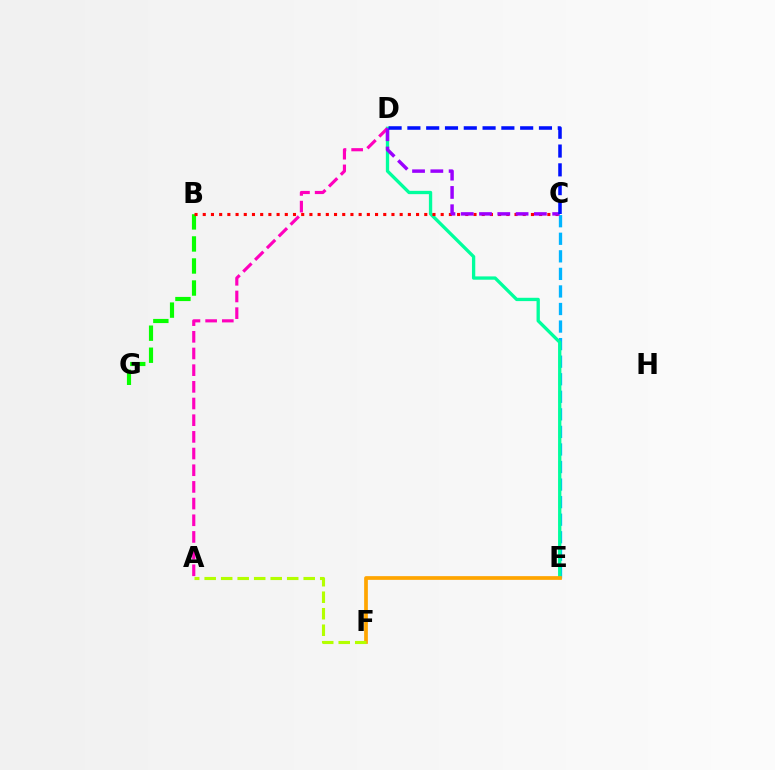{('C', 'E'): [{'color': '#00b5ff', 'line_style': 'dashed', 'thickness': 2.39}], ('D', 'E'): [{'color': '#00ff9d', 'line_style': 'solid', 'thickness': 2.39}], ('B', 'G'): [{'color': '#08ff00', 'line_style': 'dashed', 'thickness': 2.99}], ('B', 'C'): [{'color': '#ff0000', 'line_style': 'dotted', 'thickness': 2.23}], ('E', 'F'): [{'color': '#ffa500', 'line_style': 'solid', 'thickness': 2.68}], ('A', 'D'): [{'color': '#ff00bd', 'line_style': 'dashed', 'thickness': 2.27}], ('C', 'D'): [{'color': '#9b00ff', 'line_style': 'dashed', 'thickness': 2.48}, {'color': '#0010ff', 'line_style': 'dashed', 'thickness': 2.55}], ('A', 'F'): [{'color': '#b3ff00', 'line_style': 'dashed', 'thickness': 2.24}]}